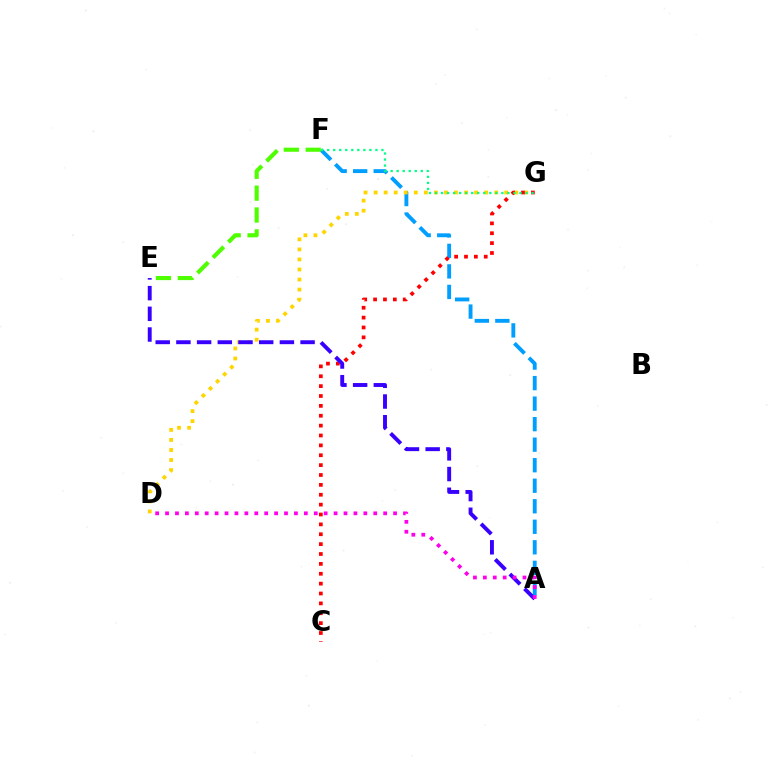{('A', 'F'): [{'color': '#009eff', 'line_style': 'dashed', 'thickness': 2.79}], ('D', 'G'): [{'color': '#ffd500', 'line_style': 'dotted', 'thickness': 2.73}], ('C', 'G'): [{'color': '#ff0000', 'line_style': 'dotted', 'thickness': 2.68}], ('A', 'E'): [{'color': '#3700ff', 'line_style': 'dashed', 'thickness': 2.81}], ('E', 'F'): [{'color': '#4fff00', 'line_style': 'dashed', 'thickness': 2.97}], ('F', 'G'): [{'color': '#00ff86', 'line_style': 'dotted', 'thickness': 1.64}], ('A', 'D'): [{'color': '#ff00ed', 'line_style': 'dotted', 'thickness': 2.69}]}